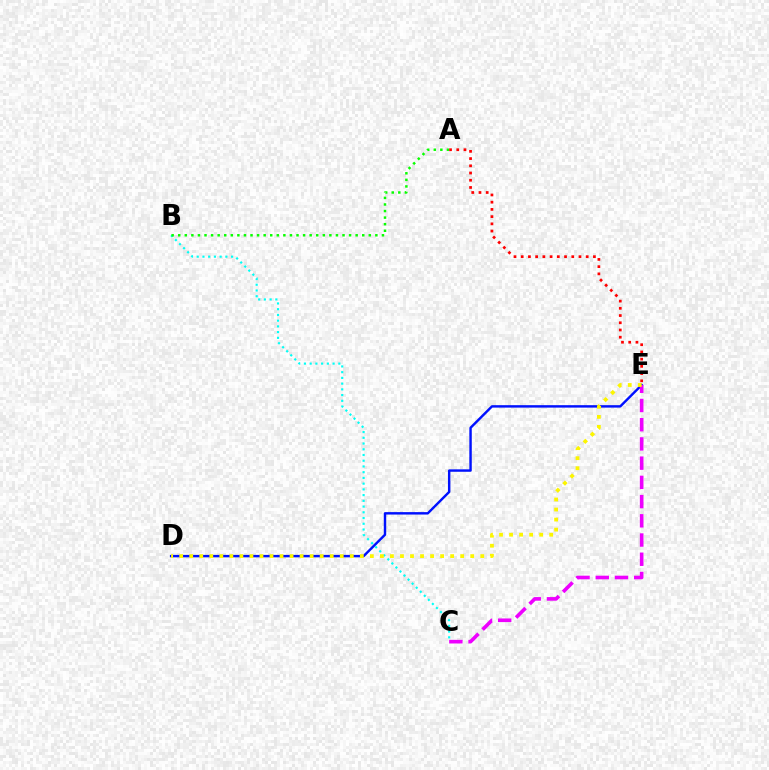{('D', 'E'): [{'color': '#0010ff', 'line_style': 'solid', 'thickness': 1.75}, {'color': '#fcf500', 'line_style': 'dotted', 'thickness': 2.73}], ('C', 'E'): [{'color': '#ee00ff', 'line_style': 'dashed', 'thickness': 2.61}], ('B', 'C'): [{'color': '#00fff6', 'line_style': 'dotted', 'thickness': 1.56}], ('A', 'B'): [{'color': '#08ff00', 'line_style': 'dotted', 'thickness': 1.79}], ('A', 'E'): [{'color': '#ff0000', 'line_style': 'dotted', 'thickness': 1.96}]}